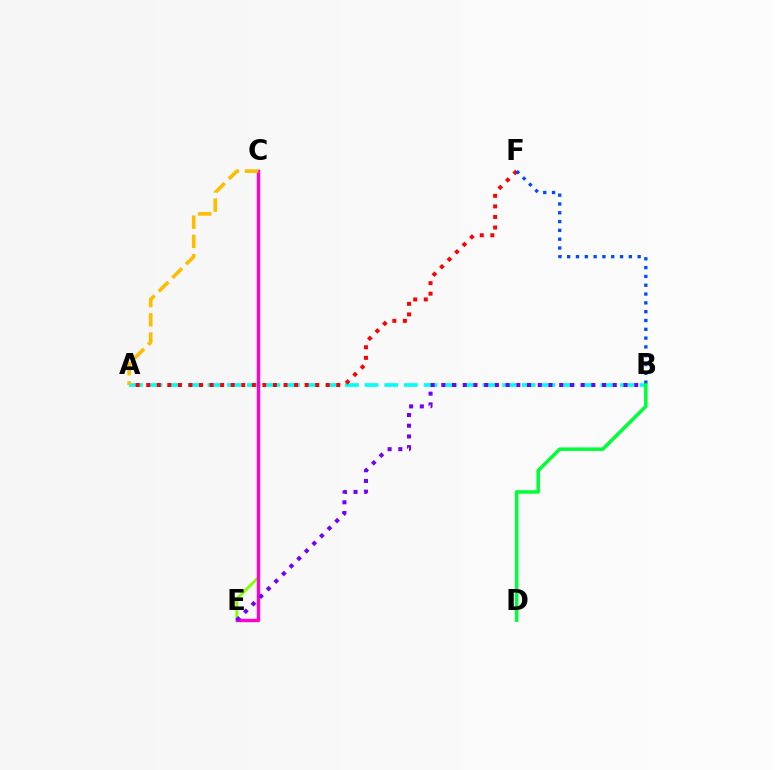{('A', 'B'): [{'color': '#00fff6', 'line_style': 'dashed', 'thickness': 2.67}], ('A', 'F'): [{'color': '#ff0000', 'line_style': 'dotted', 'thickness': 2.87}], ('C', 'E'): [{'color': '#84ff00', 'line_style': 'solid', 'thickness': 2.04}, {'color': '#ff00cf', 'line_style': 'solid', 'thickness': 2.42}], ('B', 'F'): [{'color': '#004bff', 'line_style': 'dotted', 'thickness': 2.39}], ('B', 'E'): [{'color': '#7200ff', 'line_style': 'dotted', 'thickness': 2.91}], ('B', 'D'): [{'color': '#00ff39', 'line_style': 'solid', 'thickness': 2.54}], ('A', 'C'): [{'color': '#ffbd00', 'line_style': 'dashed', 'thickness': 2.62}]}